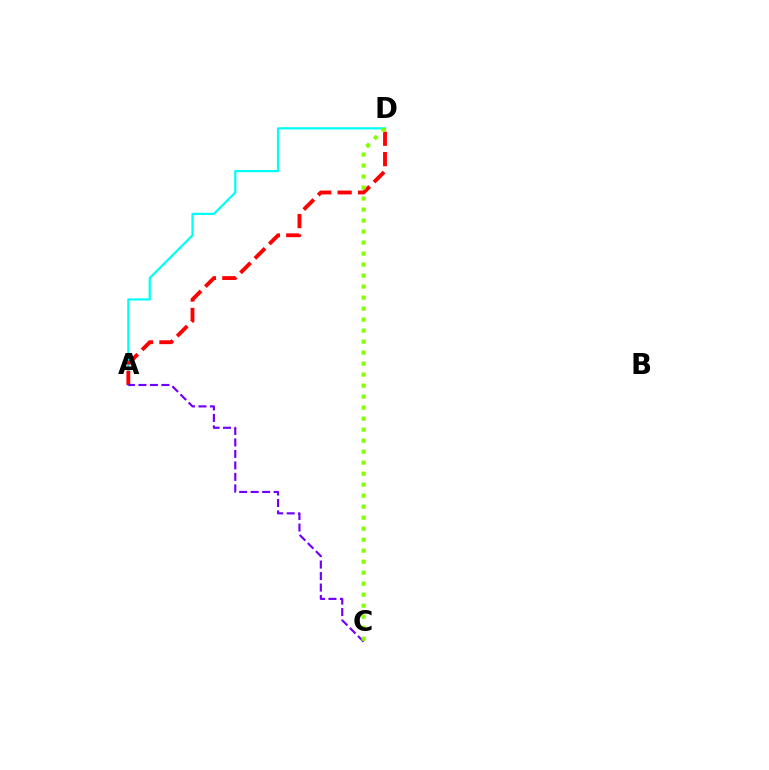{('A', 'D'): [{'color': '#00fff6', 'line_style': 'solid', 'thickness': 1.6}, {'color': '#ff0000', 'line_style': 'dashed', 'thickness': 2.77}], ('A', 'C'): [{'color': '#7200ff', 'line_style': 'dashed', 'thickness': 1.56}], ('C', 'D'): [{'color': '#84ff00', 'line_style': 'dotted', 'thickness': 2.99}]}